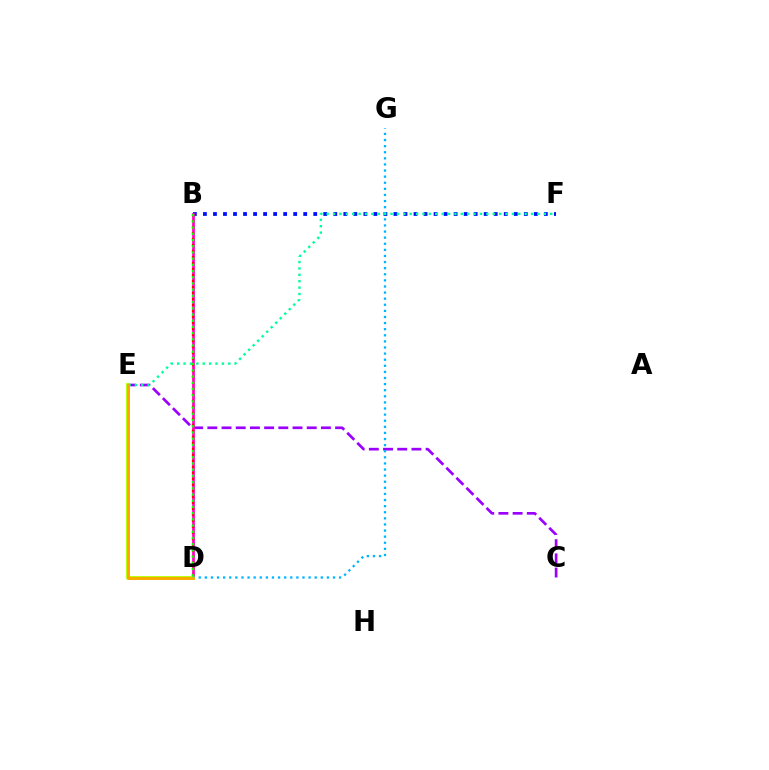{('B', 'F'): [{'color': '#0010ff', 'line_style': 'dotted', 'thickness': 2.72}], ('C', 'E'): [{'color': '#9b00ff', 'line_style': 'dashed', 'thickness': 1.93}], ('B', 'D'): [{'color': '#ff00bd', 'line_style': 'solid', 'thickness': 1.98}, {'color': '#ff0000', 'line_style': 'dotted', 'thickness': 1.63}, {'color': '#08ff00', 'line_style': 'dotted', 'thickness': 1.69}], ('D', 'E'): [{'color': '#b3ff00', 'line_style': 'solid', 'thickness': 2.79}, {'color': '#ffa500', 'line_style': 'solid', 'thickness': 1.95}], ('D', 'G'): [{'color': '#00b5ff', 'line_style': 'dotted', 'thickness': 1.66}], ('E', 'F'): [{'color': '#00ff9d', 'line_style': 'dotted', 'thickness': 1.74}]}